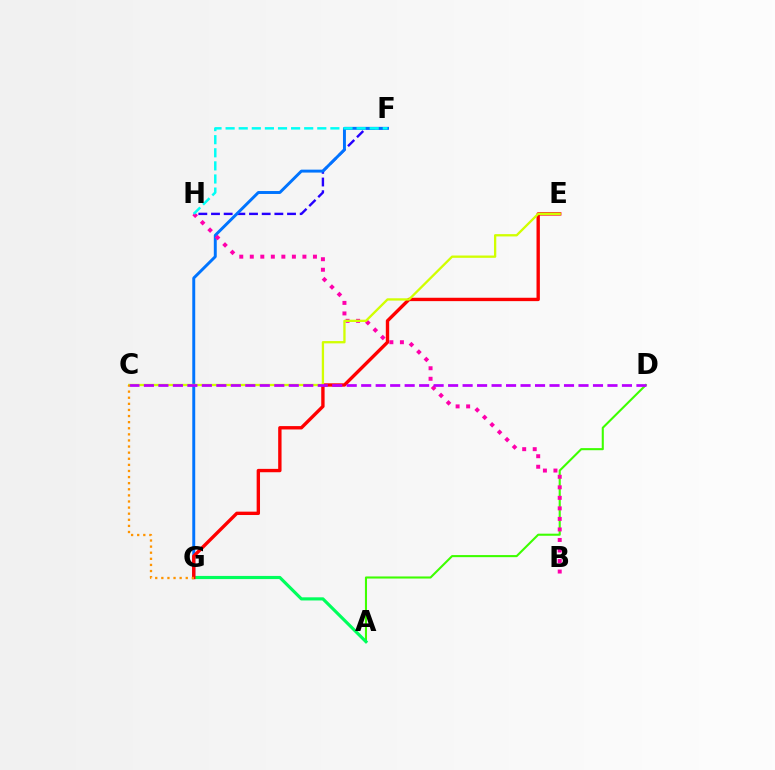{('A', 'D'): [{'color': '#3dff00', 'line_style': 'solid', 'thickness': 1.5}], ('F', 'H'): [{'color': '#2500ff', 'line_style': 'dashed', 'thickness': 1.72}, {'color': '#00fff6', 'line_style': 'dashed', 'thickness': 1.78}], ('F', 'G'): [{'color': '#0074ff', 'line_style': 'solid', 'thickness': 2.11}], ('B', 'H'): [{'color': '#ff00ac', 'line_style': 'dotted', 'thickness': 2.86}], ('A', 'G'): [{'color': '#00ff5c', 'line_style': 'solid', 'thickness': 2.27}], ('E', 'G'): [{'color': '#ff0000', 'line_style': 'solid', 'thickness': 2.42}], ('C', 'E'): [{'color': '#d1ff00', 'line_style': 'solid', 'thickness': 1.66}], ('C', 'D'): [{'color': '#b900ff', 'line_style': 'dashed', 'thickness': 1.97}], ('C', 'G'): [{'color': '#ff9400', 'line_style': 'dotted', 'thickness': 1.66}]}